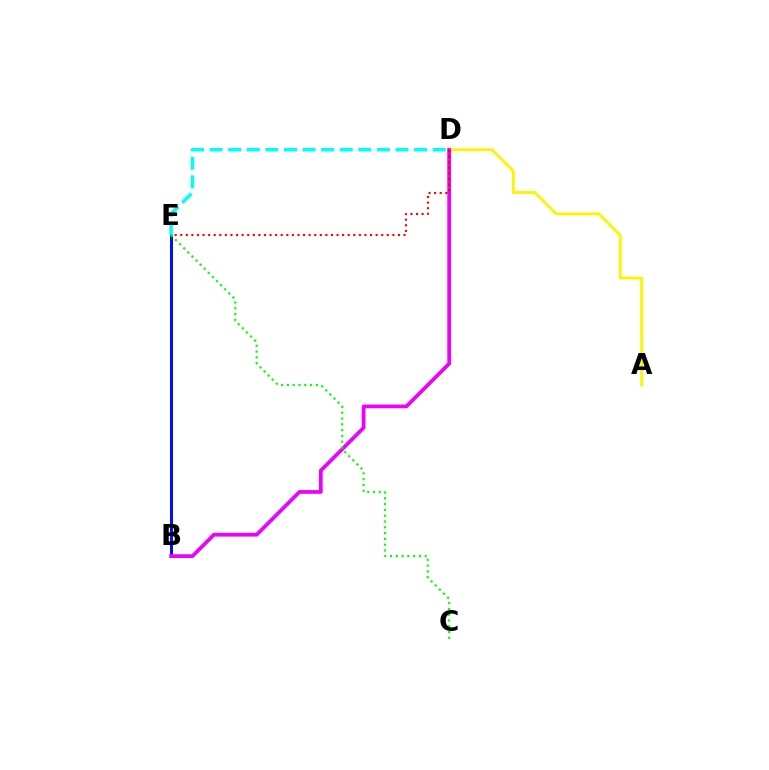{('A', 'D'): [{'color': '#fcf500', 'line_style': 'solid', 'thickness': 2.06}], ('B', 'E'): [{'color': '#0010ff', 'line_style': 'solid', 'thickness': 2.18}], ('B', 'D'): [{'color': '#ee00ff', 'line_style': 'solid', 'thickness': 2.69}], ('D', 'E'): [{'color': '#00fff6', 'line_style': 'dashed', 'thickness': 2.53}, {'color': '#ff0000', 'line_style': 'dotted', 'thickness': 1.52}], ('C', 'E'): [{'color': '#08ff00', 'line_style': 'dotted', 'thickness': 1.57}]}